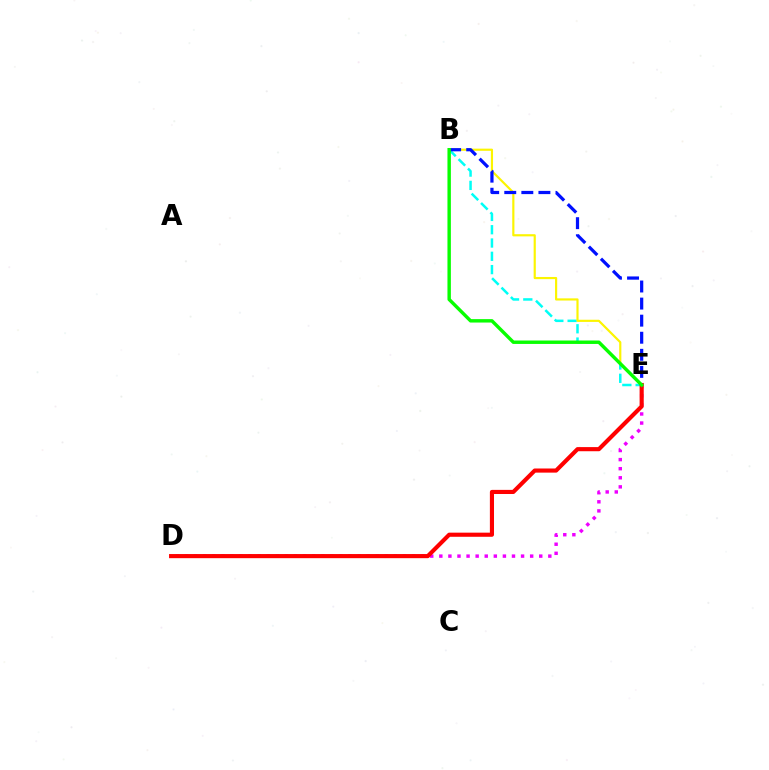{('B', 'E'): [{'color': '#00fff6', 'line_style': 'dashed', 'thickness': 1.81}, {'color': '#fcf500', 'line_style': 'solid', 'thickness': 1.56}, {'color': '#0010ff', 'line_style': 'dashed', 'thickness': 2.32}, {'color': '#08ff00', 'line_style': 'solid', 'thickness': 2.46}], ('D', 'E'): [{'color': '#ee00ff', 'line_style': 'dotted', 'thickness': 2.47}, {'color': '#ff0000', 'line_style': 'solid', 'thickness': 2.97}]}